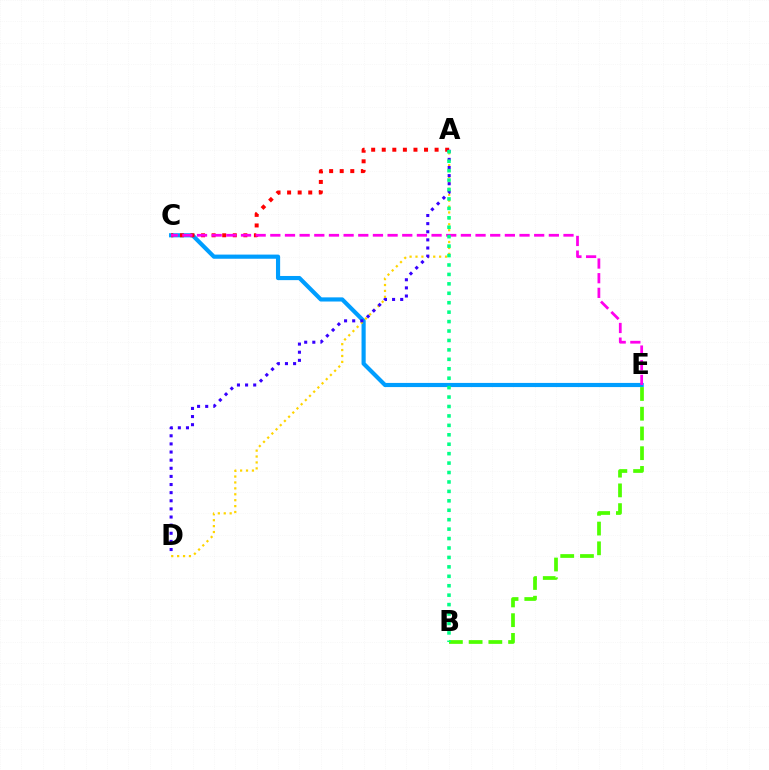{('C', 'E'): [{'color': '#009eff', 'line_style': 'solid', 'thickness': 2.99}, {'color': '#ff00ed', 'line_style': 'dashed', 'thickness': 1.99}], ('A', 'C'): [{'color': '#ff0000', 'line_style': 'dotted', 'thickness': 2.87}], ('B', 'E'): [{'color': '#4fff00', 'line_style': 'dashed', 'thickness': 2.68}], ('A', 'D'): [{'color': '#ffd500', 'line_style': 'dotted', 'thickness': 1.61}, {'color': '#3700ff', 'line_style': 'dotted', 'thickness': 2.21}], ('A', 'B'): [{'color': '#00ff86', 'line_style': 'dotted', 'thickness': 2.56}]}